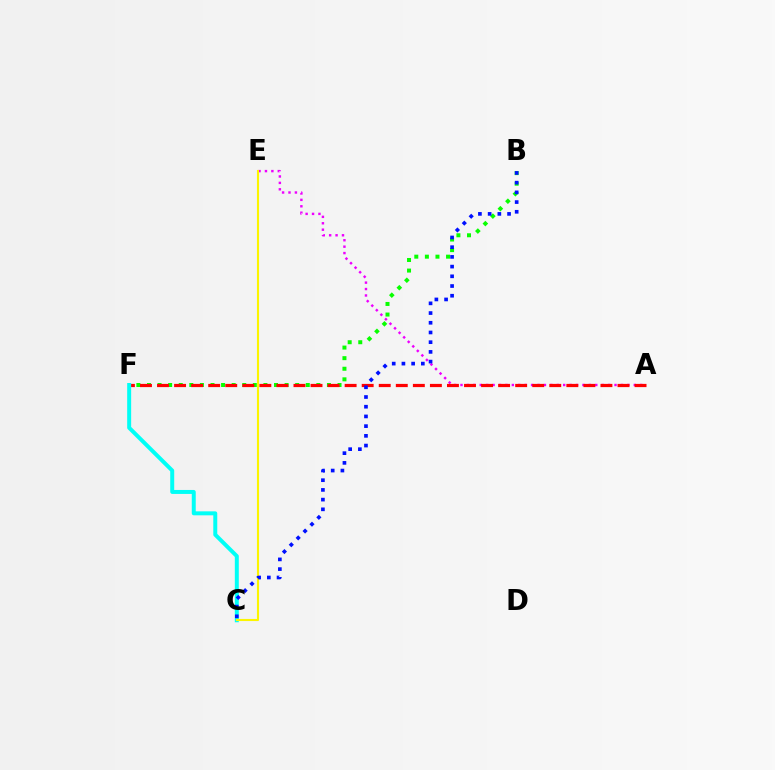{('B', 'F'): [{'color': '#08ff00', 'line_style': 'dotted', 'thickness': 2.88}], ('A', 'E'): [{'color': '#ee00ff', 'line_style': 'dotted', 'thickness': 1.74}], ('A', 'F'): [{'color': '#ff0000', 'line_style': 'dashed', 'thickness': 2.32}], ('C', 'F'): [{'color': '#00fff6', 'line_style': 'solid', 'thickness': 2.86}], ('C', 'E'): [{'color': '#fcf500', 'line_style': 'solid', 'thickness': 1.53}], ('B', 'C'): [{'color': '#0010ff', 'line_style': 'dotted', 'thickness': 2.64}]}